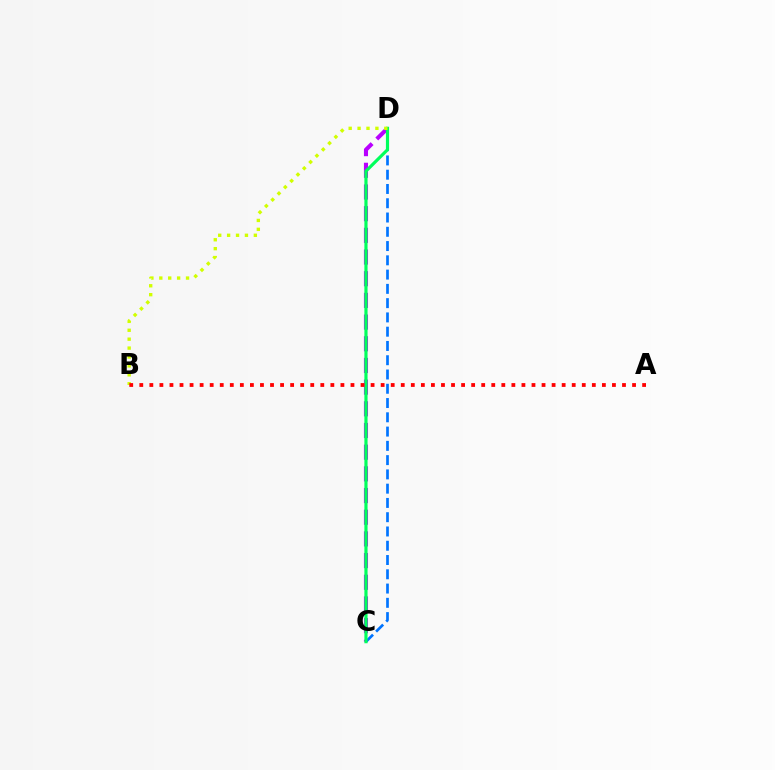{('C', 'D'): [{'color': '#b900ff', 'line_style': 'dashed', 'thickness': 2.95}, {'color': '#0074ff', 'line_style': 'dashed', 'thickness': 1.94}, {'color': '#00ff5c', 'line_style': 'solid', 'thickness': 2.28}], ('B', 'D'): [{'color': '#d1ff00', 'line_style': 'dotted', 'thickness': 2.42}], ('A', 'B'): [{'color': '#ff0000', 'line_style': 'dotted', 'thickness': 2.73}]}